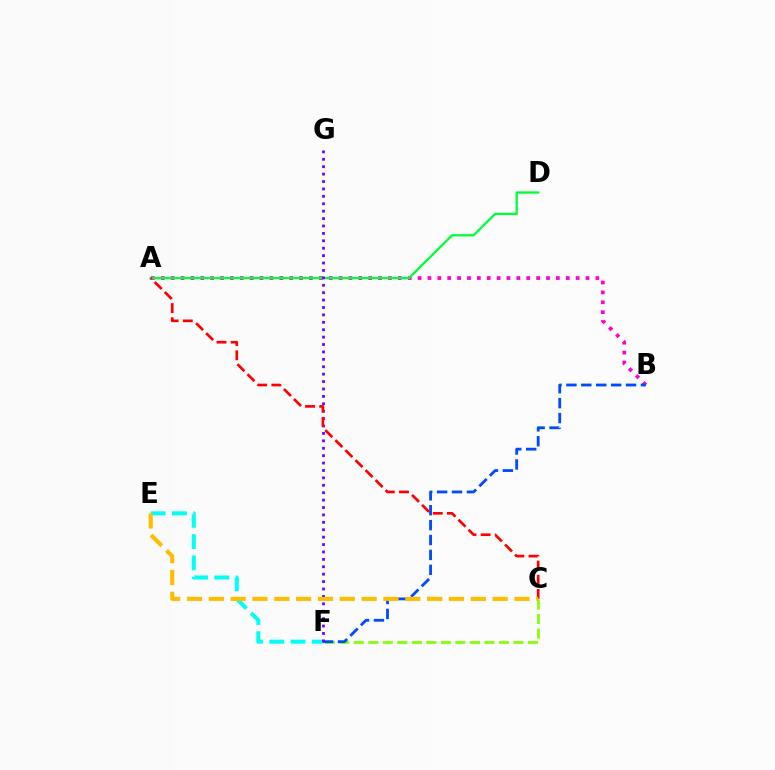{('C', 'F'): [{'color': '#84ff00', 'line_style': 'dashed', 'thickness': 1.97}], ('A', 'B'): [{'color': '#ff00cf', 'line_style': 'dotted', 'thickness': 2.68}], ('B', 'F'): [{'color': '#004bff', 'line_style': 'dashed', 'thickness': 2.03}], ('E', 'F'): [{'color': '#00fff6', 'line_style': 'dashed', 'thickness': 2.89}], ('A', 'D'): [{'color': '#00ff39', 'line_style': 'solid', 'thickness': 1.66}], ('F', 'G'): [{'color': '#7200ff', 'line_style': 'dotted', 'thickness': 2.01}], ('A', 'C'): [{'color': '#ff0000', 'line_style': 'dashed', 'thickness': 1.93}], ('C', 'E'): [{'color': '#ffbd00', 'line_style': 'dashed', 'thickness': 2.97}]}